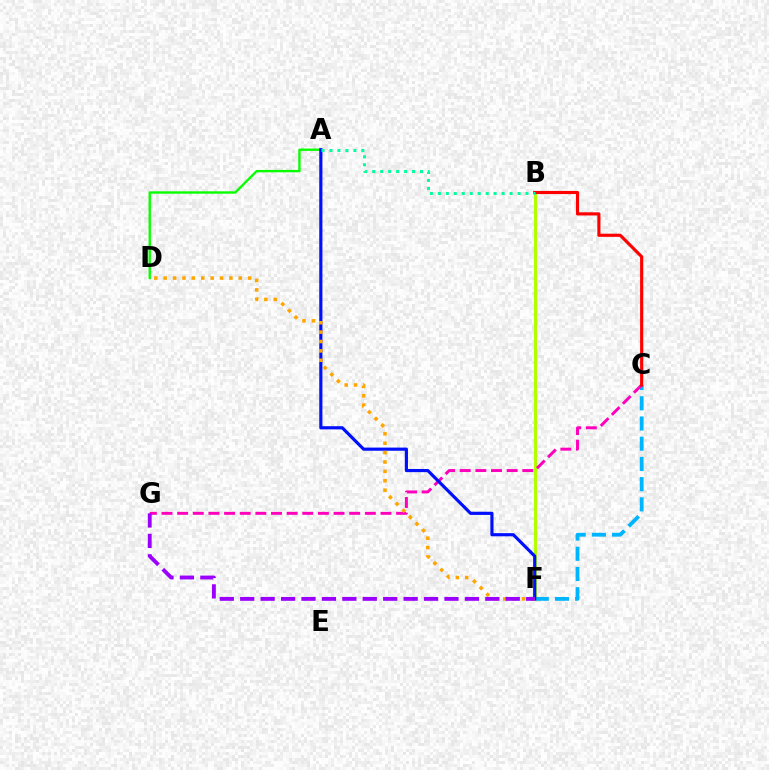{('A', 'D'): [{'color': '#08ff00', 'line_style': 'solid', 'thickness': 1.71}], ('B', 'F'): [{'color': '#b3ff00', 'line_style': 'solid', 'thickness': 2.26}], ('C', 'F'): [{'color': '#00b5ff', 'line_style': 'dashed', 'thickness': 2.75}], ('C', 'G'): [{'color': '#ff00bd', 'line_style': 'dashed', 'thickness': 2.12}], ('A', 'F'): [{'color': '#0010ff', 'line_style': 'solid', 'thickness': 2.27}], ('D', 'F'): [{'color': '#ffa500', 'line_style': 'dotted', 'thickness': 2.55}], ('F', 'G'): [{'color': '#9b00ff', 'line_style': 'dashed', 'thickness': 2.77}], ('B', 'C'): [{'color': '#ff0000', 'line_style': 'solid', 'thickness': 2.26}], ('A', 'B'): [{'color': '#00ff9d', 'line_style': 'dotted', 'thickness': 2.16}]}